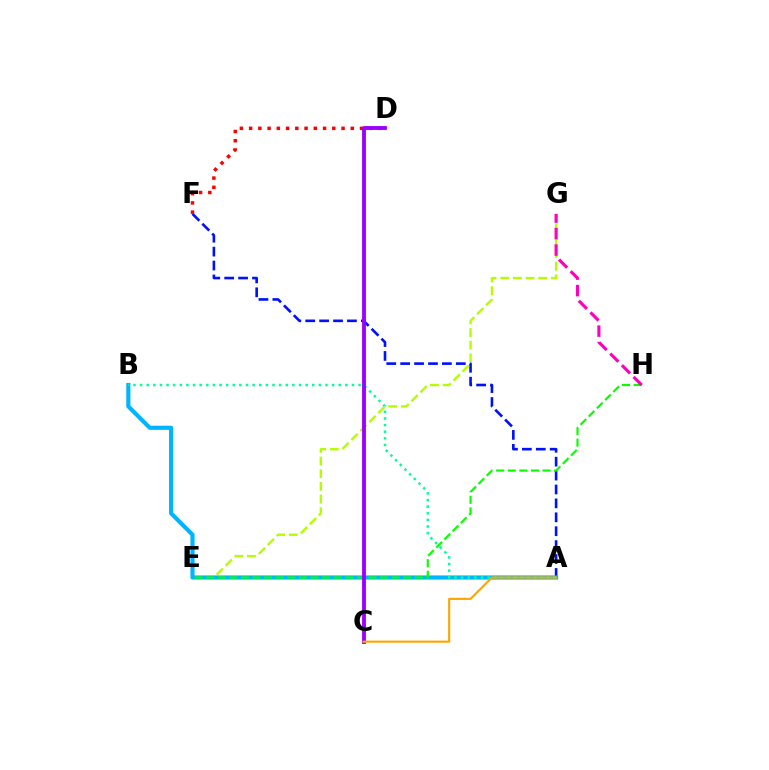{('A', 'F'): [{'color': '#0010ff', 'line_style': 'dashed', 'thickness': 1.89}], ('E', 'G'): [{'color': '#b3ff00', 'line_style': 'dashed', 'thickness': 1.72}], ('A', 'B'): [{'color': '#00b5ff', 'line_style': 'solid', 'thickness': 2.99}, {'color': '#00ff9d', 'line_style': 'dotted', 'thickness': 1.8}], ('E', 'H'): [{'color': '#08ff00', 'line_style': 'dashed', 'thickness': 1.57}], ('D', 'F'): [{'color': '#ff0000', 'line_style': 'dotted', 'thickness': 2.51}], ('G', 'H'): [{'color': '#ff00bd', 'line_style': 'dashed', 'thickness': 2.24}], ('C', 'D'): [{'color': '#9b00ff', 'line_style': 'solid', 'thickness': 2.77}], ('A', 'C'): [{'color': '#ffa500', 'line_style': 'solid', 'thickness': 1.53}]}